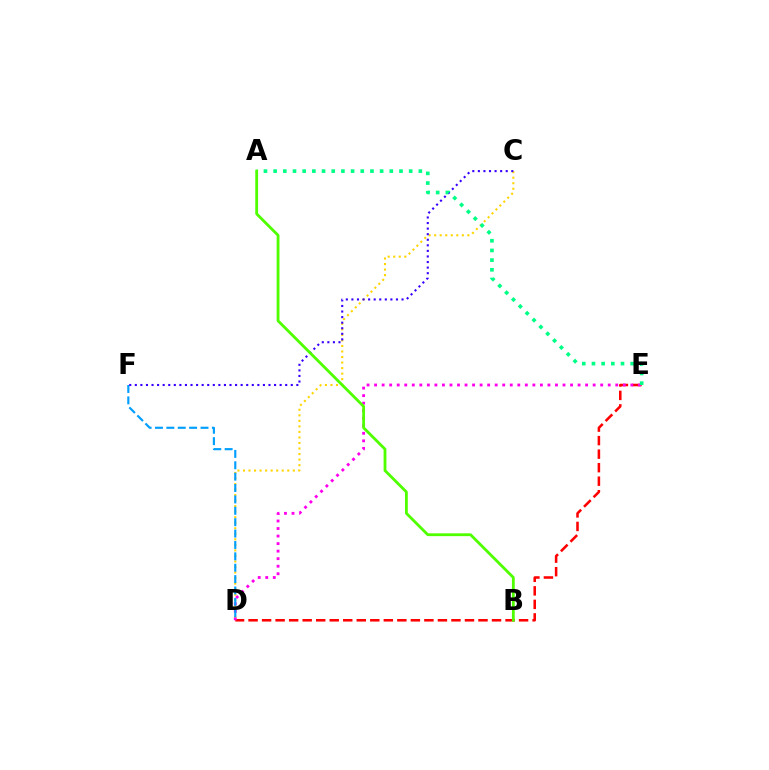{('C', 'D'): [{'color': '#ffd500', 'line_style': 'dotted', 'thickness': 1.5}], ('D', 'E'): [{'color': '#ff0000', 'line_style': 'dashed', 'thickness': 1.84}, {'color': '#ff00ed', 'line_style': 'dotted', 'thickness': 2.05}], ('D', 'F'): [{'color': '#009eff', 'line_style': 'dashed', 'thickness': 1.55}], ('C', 'F'): [{'color': '#3700ff', 'line_style': 'dotted', 'thickness': 1.51}], ('A', 'E'): [{'color': '#00ff86', 'line_style': 'dotted', 'thickness': 2.63}], ('A', 'B'): [{'color': '#4fff00', 'line_style': 'solid', 'thickness': 2.02}]}